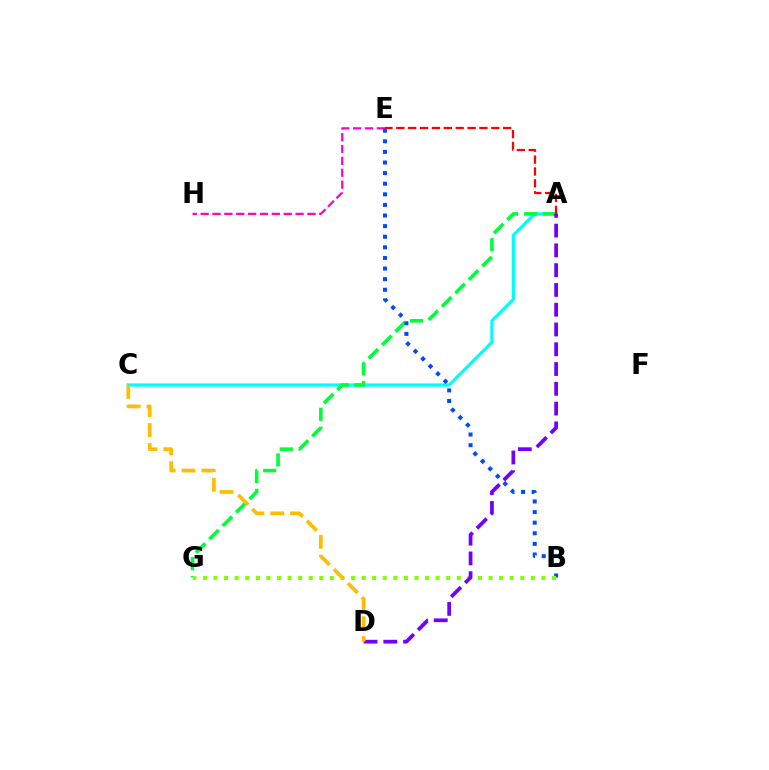{('A', 'C'): [{'color': '#00fff6', 'line_style': 'solid', 'thickness': 2.33}], ('A', 'G'): [{'color': '#00ff39', 'line_style': 'dashed', 'thickness': 2.58}], ('E', 'H'): [{'color': '#ff00cf', 'line_style': 'dashed', 'thickness': 1.61}], ('B', 'E'): [{'color': '#004bff', 'line_style': 'dotted', 'thickness': 2.88}], ('B', 'G'): [{'color': '#84ff00', 'line_style': 'dotted', 'thickness': 2.87}], ('A', 'D'): [{'color': '#7200ff', 'line_style': 'dashed', 'thickness': 2.69}], ('C', 'D'): [{'color': '#ffbd00', 'line_style': 'dashed', 'thickness': 2.69}], ('A', 'E'): [{'color': '#ff0000', 'line_style': 'dashed', 'thickness': 1.61}]}